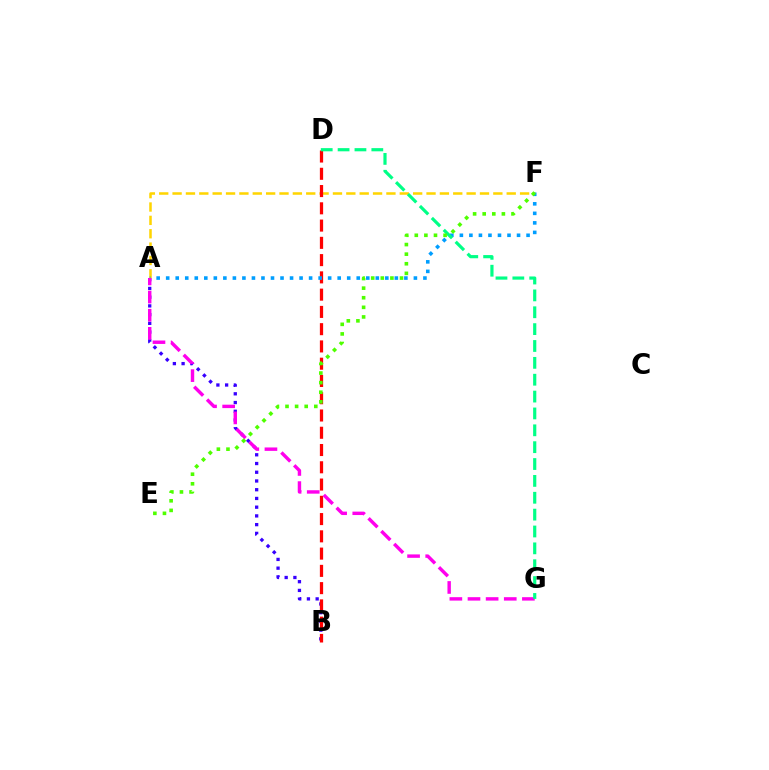{('A', 'B'): [{'color': '#3700ff', 'line_style': 'dotted', 'thickness': 2.37}], ('A', 'F'): [{'color': '#ffd500', 'line_style': 'dashed', 'thickness': 1.82}, {'color': '#009eff', 'line_style': 'dotted', 'thickness': 2.59}], ('B', 'D'): [{'color': '#ff0000', 'line_style': 'dashed', 'thickness': 2.35}], ('A', 'G'): [{'color': '#ff00ed', 'line_style': 'dashed', 'thickness': 2.46}], ('D', 'G'): [{'color': '#00ff86', 'line_style': 'dashed', 'thickness': 2.29}], ('E', 'F'): [{'color': '#4fff00', 'line_style': 'dotted', 'thickness': 2.61}]}